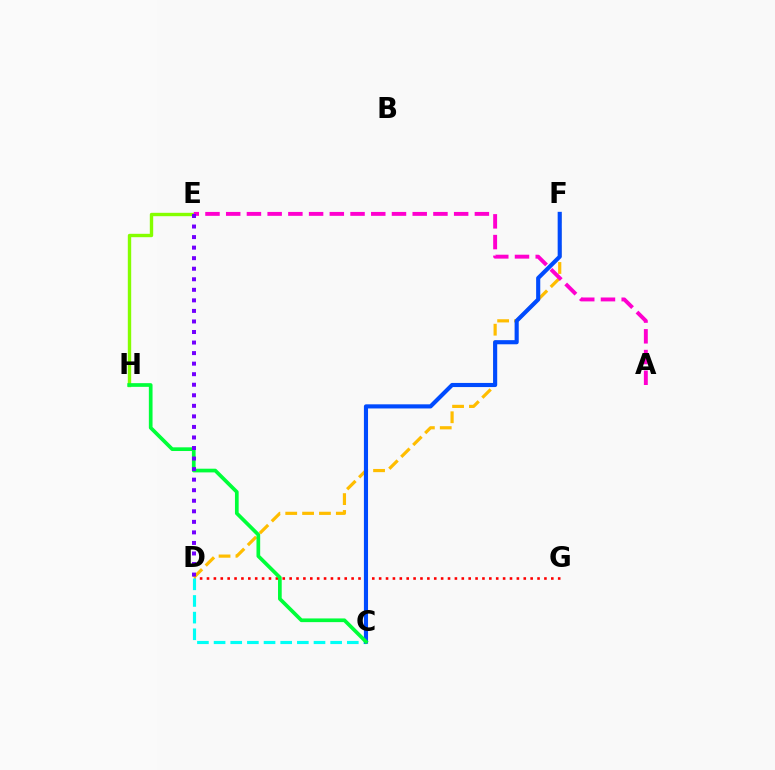{('D', 'G'): [{'color': '#ff0000', 'line_style': 'dotted', 'thickness': 1.87}], ('D', 'F'): [{'color': '#ffbd00', 'line_style': 'dashed', 'thickness': 2.29}], ('E', 'H'): [{'color': '#84ff00', 'line_style': 'solid', 'thickness': 2.43}], ('A', 'E'): [{'color': '#ff00cf', 'line_style': 'dashed', 'thickness': 2.82}], ('C', 'D'): [{'color': '#00fff6', 'line_style': 'dashed', 'thickness': 2.26}], ('C', 'F'): [{'color': '#004bff', 'line_style': 'solid', 'thickness': 2.97}], ('C', 'H'): [{'color': '#00ff39', 'line_style': 'solid', 'thickness': 2.66}], ('D', 'E'): [{'color': '#7200ff', 'line_style': 'dotted', 'thickness': 2.87}]}